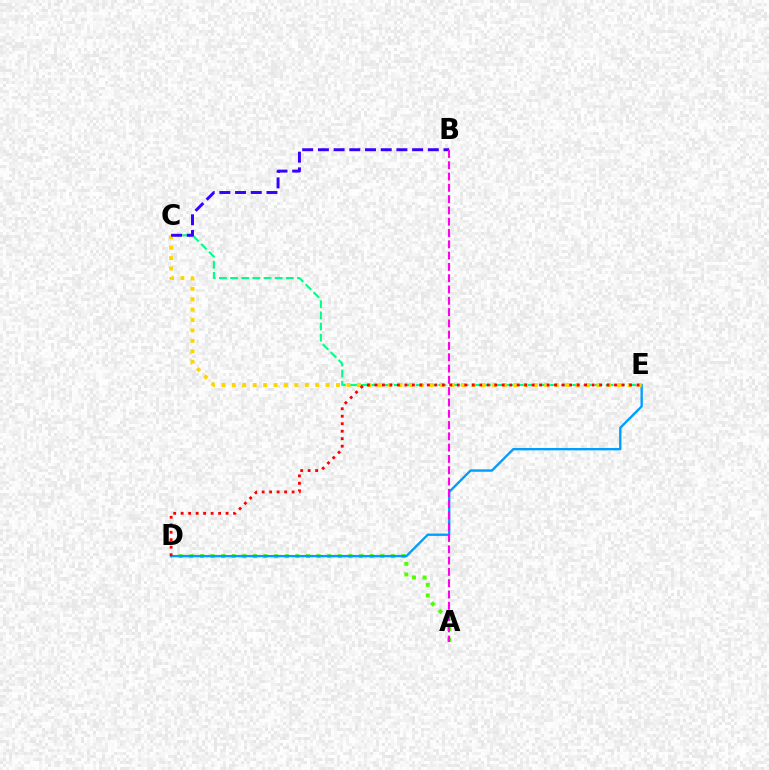{('A', 'D'): [{'color': '#4fff00', 'line_style': 'dotted', 'thickness': 2.88}], ('D', 'E'): [{'color': '#009eff', 'line_style': 'solid', 'thickness': 1.7}, {'color': '#ff0000', 'line_style': 'dotted', 'thickness': 2.03}], ('C', 'E'): [{'color': '#00ff86', 'line_style': 'dashed', 'thickness': 1.52}, {'color': '#ffd500', 'line_style': 'dotted', 'thickness': 2.83}], ('B', 'C'): [{'color': '#3700ff', 'line_style': 'dashed', 'thickness': 2.13}], ('A', 'B'): [{'color': '#ff00ed', 'line_style': 'dashed', 'thickness': 1.53}]}